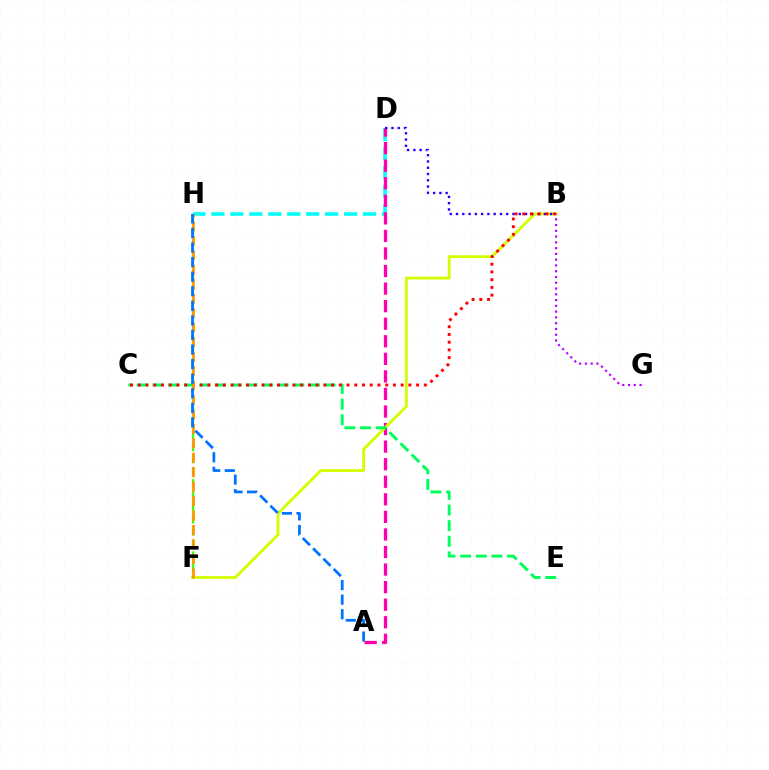{('D', 'H'): [{'color': '#00fff6', 'line_style': 'dashed', 'thickness': 2.58}], ('A', 'D'): [{'color': '#ff00ac', 'line_style': 'dashed', 'thickness': 2.39}], ('B', 'F'): [{'color': '#d1ff00', 'line_style': 'solid', 'thickness': 2.04}], ('F', 'H'): [{'color': '#3dff00', 'line_style': 'dashed', 'thickness': 1.64}, {'color': '#ff9400', 'line_style': 'dashed', 'thickness': 1.96}], ('B', 'D'): [{'color': '#2500ff', 'line_style': 'dotted', 'thickness': 1.7}], ('C', 'E'): [{'color': '#00ff5c', 'line_style': 'dashed', 'thickness': 2.13}], ('B', 'C'): [{'color': '#ff0000', 'line_style': 'dotted', 'thickness': 2.1}], ('A', 'H'): [{'color': '#0074ff', 'line_style': 'dashed', 'thickness': 1.98}], ('B', 'G'): [{'color': '#b900ff', 'line_style': 'dotted', 'thickness': 1.57}]}